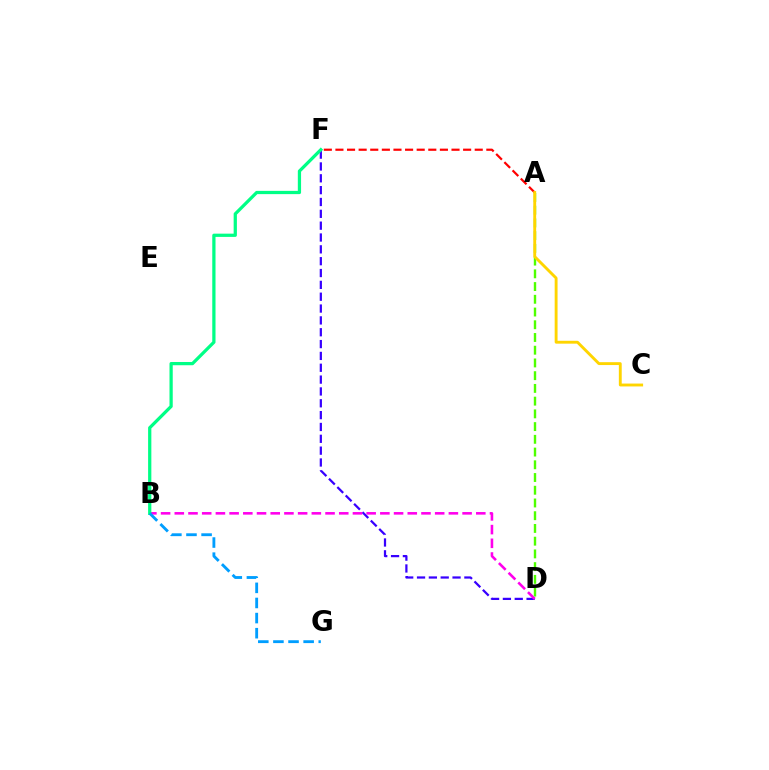{('D', 'F'): [{'color': '#3700ff', 'line_style': 'dashed', 'thickness': 1.61}], ('B', 'D'): [{'color': '#ff00ed', 'line_style': 'dashed', 'thickness': 1.86}], ('A', 'F'): [{'color': '#ff0000', 'line_style': 'dashed', 'thickness': 1.58}], ('B', 'F'): [{'color': '#00ff86', 'line_style': 'solid', 'thickness': 2.34}], ('A', 'D'): [{'color': '#4fff00', 'line_style': 'dashed', 'thickness': 1.73}], ('B', 'G'): [{'color': '#009eff', 'line_style': 'dashed', 'thickness': 2.05}], ('A', 'C'): [{'color': '#ffd500', 'line_style': 'solid', 'thickness': 2.07}]}